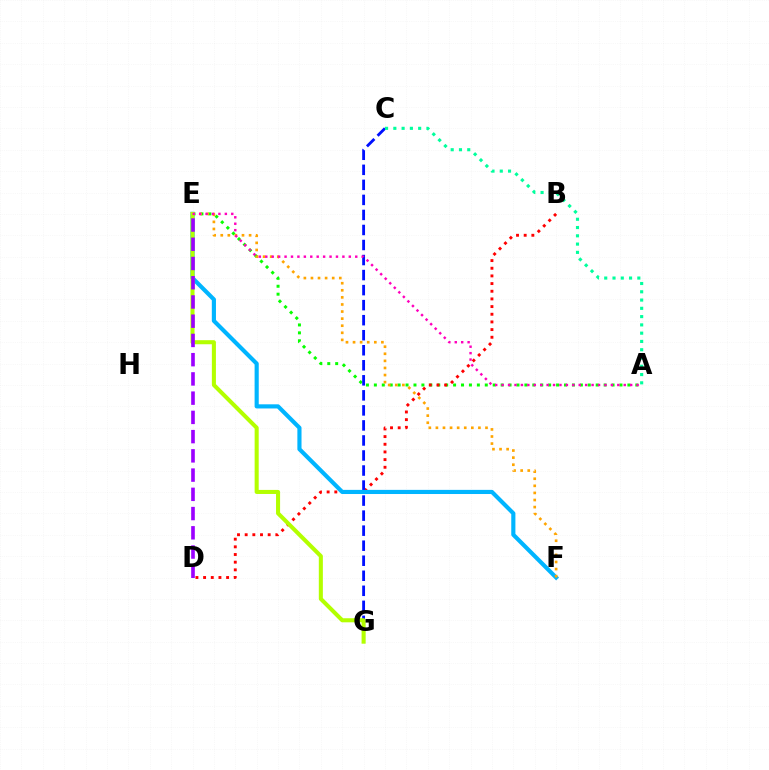{('A', 'E'): [{'color': '#08ff00', 'line_style': 'dotted', 'thickness': 2.15}, {'color': '#ff00bd', 'line_style': 'dotted', 'thickness': 1.75}], ('B', 'D'): [{'color': '#ff0000', 'line_style': 'dotted', 'thickness': 2.08}], ('C', 'G'): [{'color': '#0010ff', 'line_style': 'dashed', 'thickness': 2.04}], ('E', 'F'): [{'color': '#00b5ff', 'line_style': 'solid', 'thickness': 2.98}, {'color': '#ffa500', 'line_style': 'dotted', 'thickness': 1.93}], ('E', 'G'): [{'color': '#b3ff00', 'line_style': 'solid', 'thickness': 2.92}], ('D', 'E'): [{'color': '#9b00ff', 'line_style': 'dashed', 'thickness': 2.61}], ('A', 'C'): [{'color': '#00ff9d', 'line_style': 'dotted', 'thickness': 2.25}]}